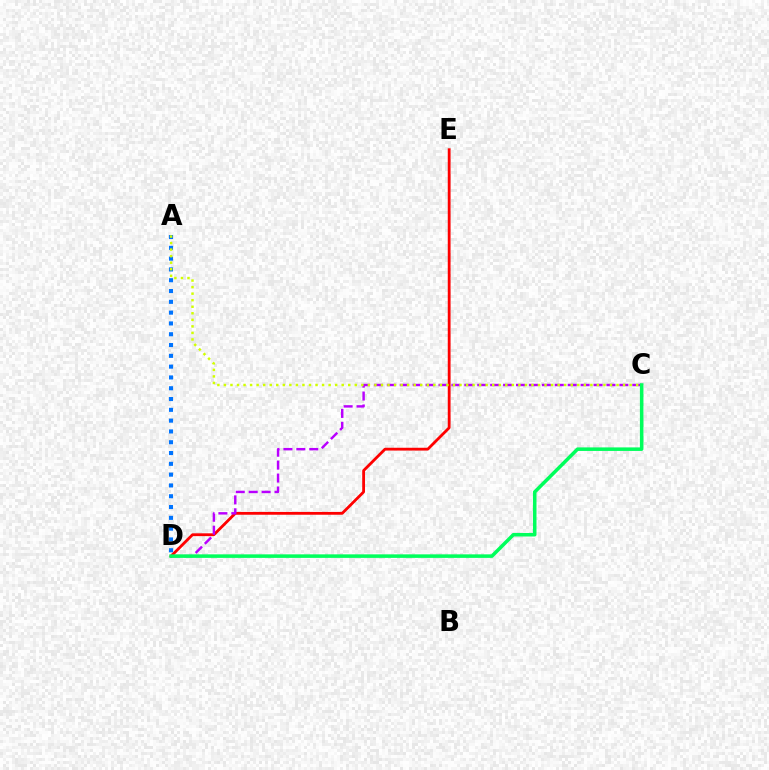{('D', 'E'): [{'color': '#ff0000', 'line_style': 'solid', 'thickness': 2.02}], ('C', 'D'): [{'color': '#b900ff', 'line_style': 'dashed', 'thickness': 1.76}, {'color': '#00ff5c', 'line_style': 'solid', 'thickness': 2.54}], ('A', 'D'): [{'color': '#0074ff', 'line_style': 'dotted', 'thickness': 2.93}], ('A', 'C'): [{'color': '#d1ff00', 'line_style': 'dotted', 'thickness': 1.78}]}